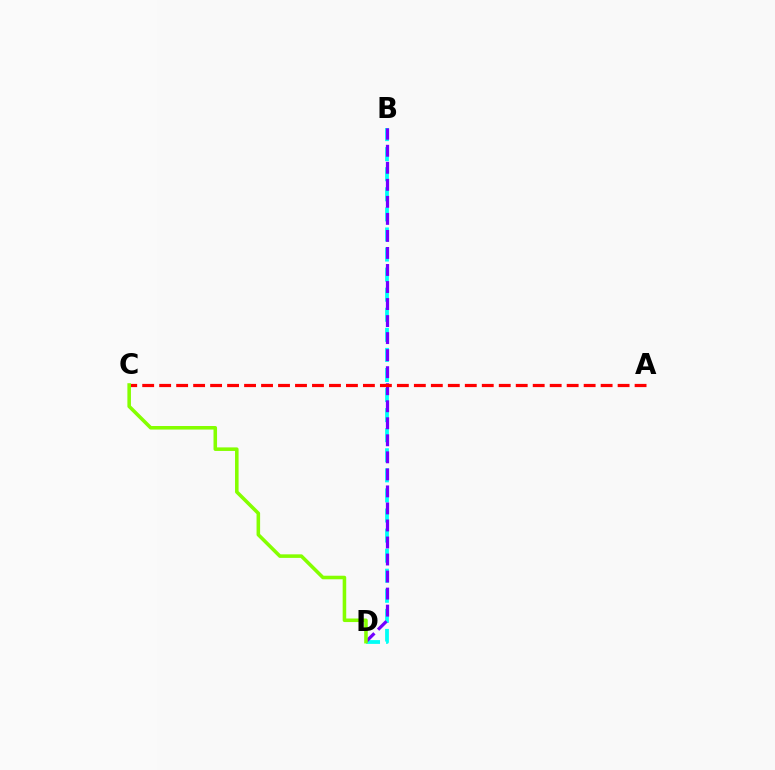{('B', 'D'): [{'color': '#00fff6', 'line_style': 'dashed', 'thickness': 2.73}, {'color': '#7200ff', 'line_style': 'dashed', 'thickness': 2.31}], ('A', 'C'): [{'color': '#ff0000', 'line_style': 'dashed', 'thickness': 2.31}], ('C', 'D'): [{'color': '#84ff00', 'line_style': 'solid', 'thickness': 2.56}]}